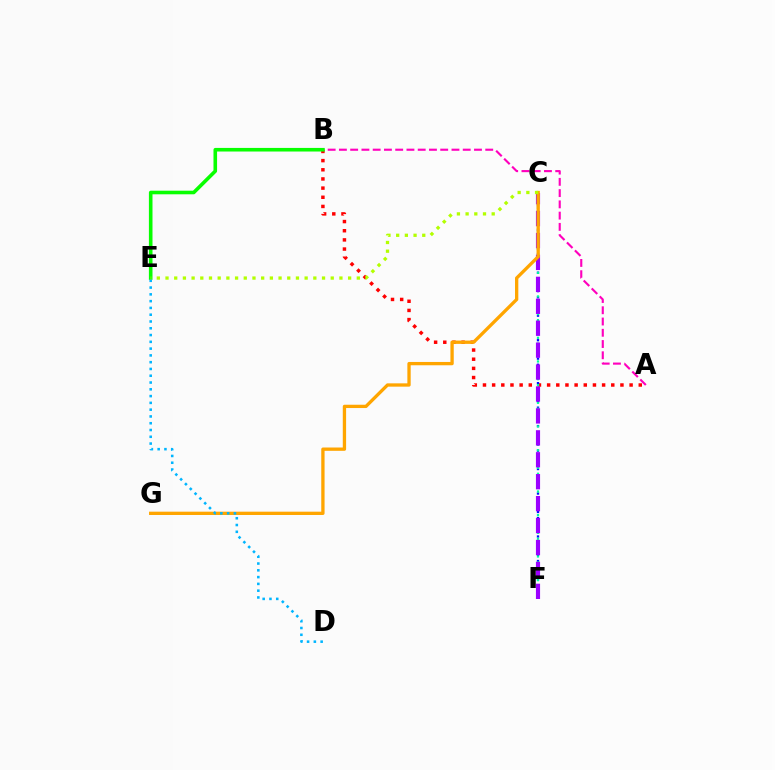{('A', 'B'): [{'color': '#ff0000', 'line_style': 'dotted', 'thickness': 2.49}, {'color': '#ff00bd', 'line_style': 'dashed', 'thickness': 1.53}], ('C', 'F'): [{'color': '#0010ff', 'line_style': 'dotted', 'thickness': 1.67}, {'color': '#00ff9d', 'line_style': 'dotted', 'thickness': 1.61}, {'color': '#9b00ff', 'line_style': 'dashed', 'thickness': 2.98}], ('B', 'E'): [{'color': '#08ff00', 'line_style': 'solid', 'thickness': 2.59}], ('C', 'G'): [{'color': '#ffa500', 'line_style': 'solid', 'thickness': 2.38}], ('D', 'E'): [{'color': '#00b5ff', 'line_style': 'dotted', 'thickness': 1.84}], ('C', 'E'): [{'color': '#b3ff00', 'line_style': 'dotted', 'thickness': 2.36}]}